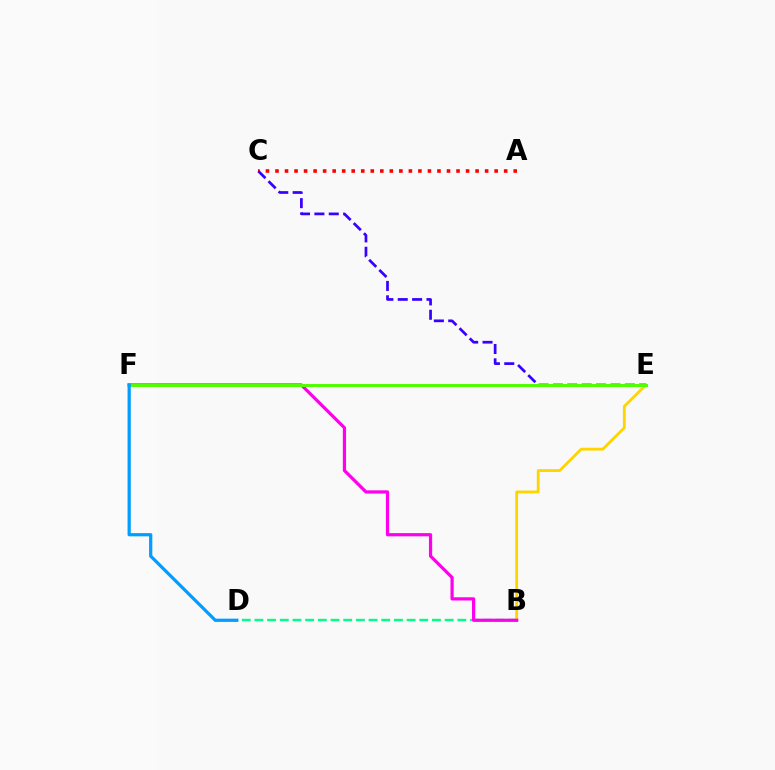{('B', 'D'): [{'color': '#00ff86', 'line_style': 'dashed', 'thickness': 1.72}], ('A', 'C'): [{'color': '#ff0000', 'line_style': 'dotted', 'thickness': 2.59}], ('B', 'E'): [{'color': '#ffd500', 'line_style': 'solid', 'thickness': 2.03}], ('C', 'E'): [{'color': '#3700ff', 'line_style': 'dashed', 'thickness': 1.95}], ('B', 'F'): [{'color': '#ff00ed', 'line_style': 'solid', 'thickness': 2.31}], ('E', 'F'): [{'color': '#4fff00', 'line_style': 'solid', 'thickness': 2.13}], ('D', 'F'): [{'color': '#009eff', 'line_style': 'solid', 'thickness': 2.33}]}